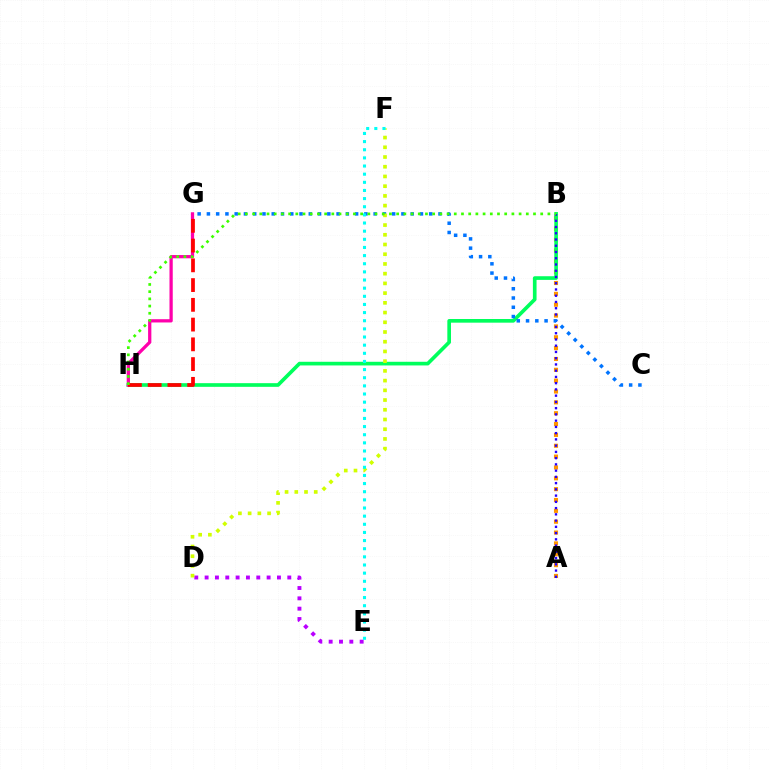{('A', 'B'): [{'color': '#ff9400', 'line_style': 'dotted', 'thickness': 2.95}, {'color': '#2500ff', 'line_style': 'dotted', 'thickness': 1.7}], ('B', 'H'): [{'color': '#00ff5c', 'line_style': 'solid', 'thickness': 2.64}, {'color': '#3dff00', 'line_style': 'dotted', 'thickness': 1.96}], ('D', 'E'): [{'color': '#b900ff', 'line_style': 'dotted', 'thickness': 2.81}], ('C', 'G'): [{'color': '#0074ff', 'line_style': 'dotted', 'thickness': 2.52}], ('G', 'H'): [{'color': '#ff00ac', 'line_style': 'solid', 'thickness': 2.35}, {'color': '#ff0000', 'line_style': 'dashed', 'thickness': 2.68}], ('D', 'F'): [{'color': '#d1ff00', 'line_style': 'dotted', 'thickness': 2.64}], ('E', 'F'): [{'color': '#00fff6', 'line_style': 'dotted', 'thickness': 2.21}]}